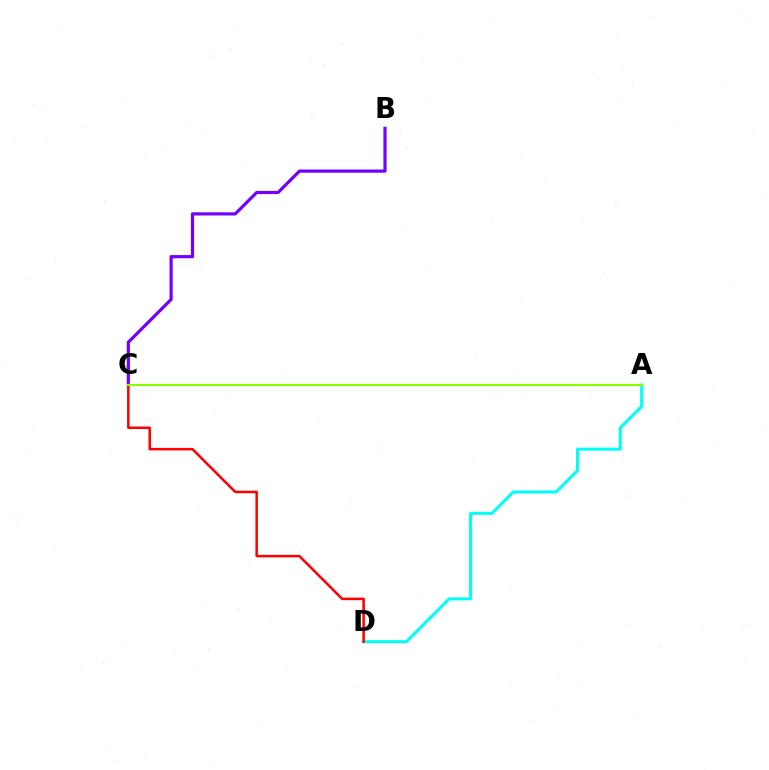{('A', 'D'): [{'color': '#00fff6', 'line_style': 'solid', 'thickness': 2.18}], ('B', 'C'): [{'color': '#7200ff', 'line_style': 'solid', 'thickness': 2.3}], ('C', 'D'): [{'color': '#ff0000', 'line_style': 'solid', 'thickness': 1.82}], ('A', 'C'): [{'color': '#84ff00', 'line_style': 'solid', 'thickness': 1.52}]}